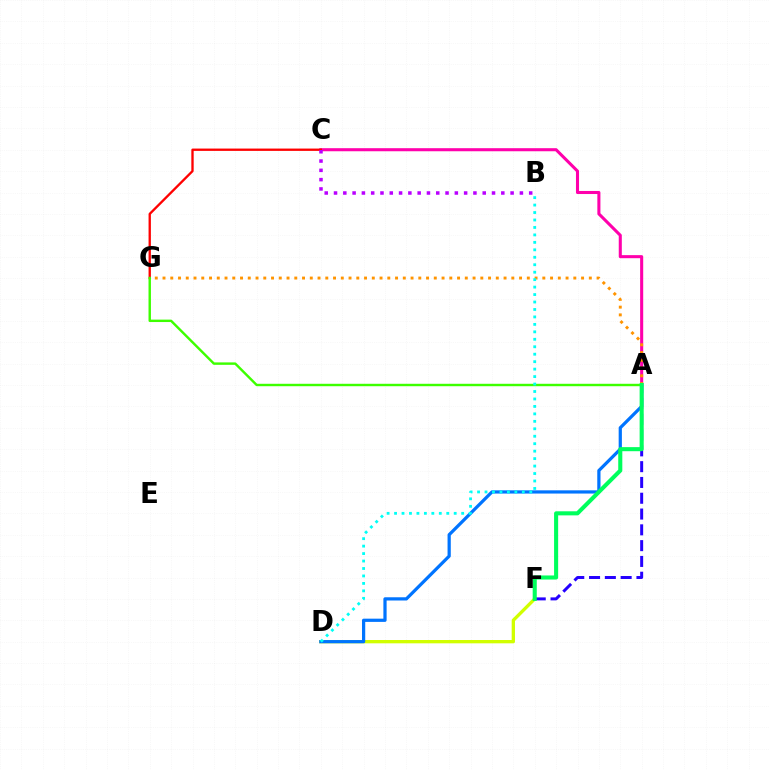{('A', 'C'): [{'color': '#ff00ac', 'line_style': 'solid', 'thickness': 2.21}], ('C', 'G'): [{'color': '#ff0000', 'line_style': 'solid', 'thickness': 1.67}], ('B', 'C'): [{'color': '#b900ff', 'line_style': 'dotted', 'thickness': 2.53}], ('D', 'F'): [{'color': '#d1ff00', 'line_style': 'solid', 'thickness': 2.39}], ('A', 'G'): [{'color': '#ff9400', 'line_style': 'dotted', 'thickness': 2.11}, {'color': '#3dff00', 'line_style': 'solid', 'thickness': 1.74}], ('A', 'F'): [{'color': '#2500ff', 'line_style': 'dashed', 'thickness': 2.15}, {'color': '#00ff5c', 'line_style': 'solid', 'thickness': 2.94}], ('A', 'D'): [{'color': '#0074ff', 'line_style': 'solid', 'thickness': 2.33}], ('B', 'D'): [{'color': '#00fff6', 'line_style': 'dotted', 'thickness': 2.03}]}